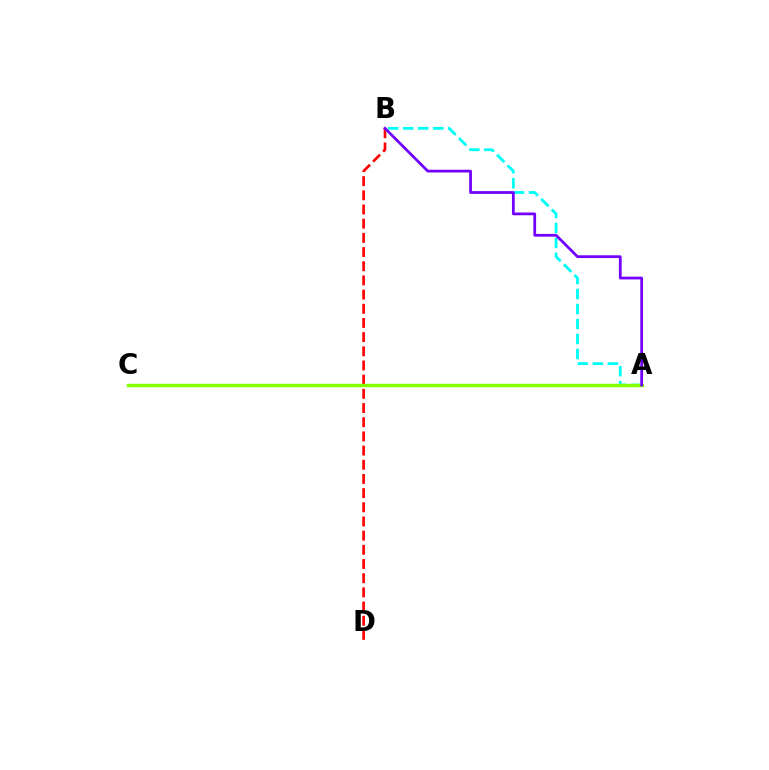{('B', 'D'): [{'color': '#ff0000', 'line_style': 'dashed', 'thickness': 1.93}], ('A', 'B'): [{'color': '#00fff6', 'line_style': 'dashed', 'thickness': 2.04}, {'color': '#7200ff', 'line_style': 'solid', 'thickness': 1.99}], ('A', 'C'): [{'color': '#84ff00', 'line_style': 'solid', 'thickness': 2.46}]}